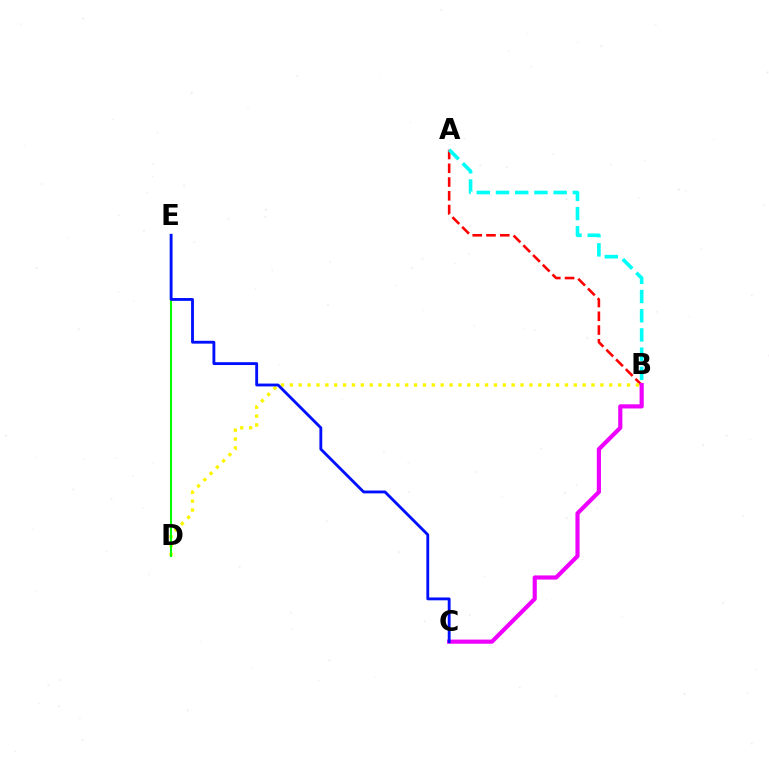{('A', 'B'): [{'color': '#ff0000', 'line_style': 'dashed', 'thickness': 1.87}, {'color': '#00fff6', 'line_style': 'dashed', 'thickness': 2.61}], ('B', 'C'): [{'color': '#ee00ff', 'line_style': 'solid', 'thickness': 2.99}], ('B', 'D'): [{'color': '#fcf500', 'line_style': 'dotted', 'thickness': 2.41}], ('D', 'E'): [{'color': '#08ff00', 'line_style': 'solid', 'thickness': 1.5}], ('C', 'E'): [{'color': '#0010ff', 'line_style': 'solid', 'thickness': 2.05}]}